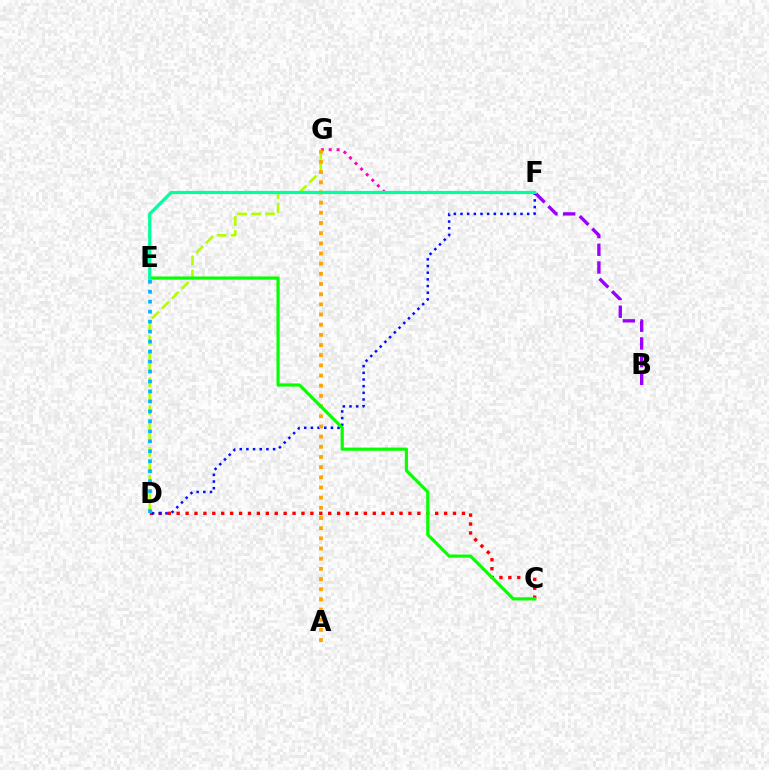{('C', 'D'): [{'color': '#ff0000', 'line_style': 'dotted', 'thickness': 2.42}], ('B', 'F'): [{'color': '#9b00ff', 'line_style': 'dashed', 'thickness': 2.4}], ('D', 'F'): [{'color': '#0010ff', 'line_style': 'dotted', 'thickness': 1.81}], ('F', 'G'): [{'color': '#ff00bd', 'line_style': 'dotted', 'thickness': 2.14}], ('D', 'G'): [{'color': '#b3ff00', 'line_style': 'dashed', 'thickness': 1.89}], ('A', 'G'): [{'color': '#ffa500', 'line_style': 'dotted', 'thickness': 2.76}], ('D', 'E'): [{'color': '#00b5ff', 'line_style': 'dotted', 'thickness': 2.71}], ('C', 'E'): [{'color': '#08ff00', 'line_style': 'solid', 'thickness': 2.28}], ('E', 'F'): [{'color': '#00ff9d', 'line_style': 'solid', 'thickness': 2.29}]}